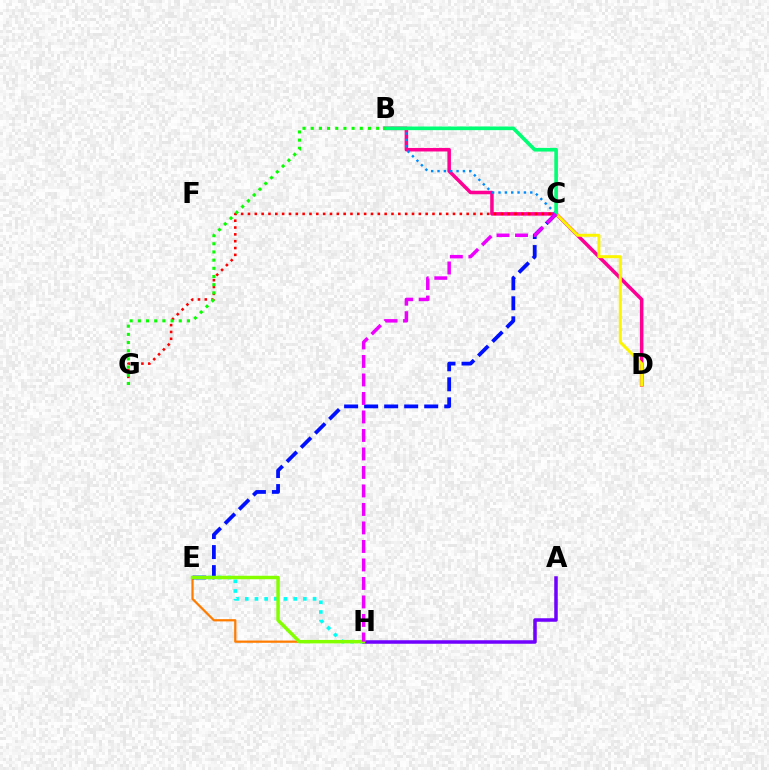{('E', 'H'): [{'color': '#ff7c00', 'line_style': 'solid', 'thickness': 1.61}, {'color': '#00fff6', 'line_style': 'dotted', 'thickness': 2.63}, {'color': '#84ff00', 'line_style': 'solid', 'thickness': 2.5}], ('B', 'D'): [{'color': '#ff0094', 'line_style': 'solid', 'thickness': 2.54}], ('C', 'D'): [{'color': '#fcf500', 'line_style': 'solid', 'thickness': 2.15}], ('B', 'C'): [{'color': '#008cff', 'line_style': 'dotted', 'thickness': 1.73}, {'color': '#00ff74', 'line_style': 'solid', 'thickness': 2.62}], ('C', 'G'): [{'color': '#ff0000', 'line_style': 'dotted', 'thickness': 1.86}], ('C', 'E'): [{'color': '#0010ff', 'line_style': 'dashed', 'thickness': 2.72}], ('A', 'H'): [{'color': '#7200ff', 'line_style': 'solid', 'thickness': 2.53}], ('B', 'G'): [{'color': '#08ff00', 'line_style': 'dotted', 'thickness': 2.22}], ('C', 'H'): [{'color': '#ee00ff', 'line_style': 'dashed', 'thickness': 2.51}]}